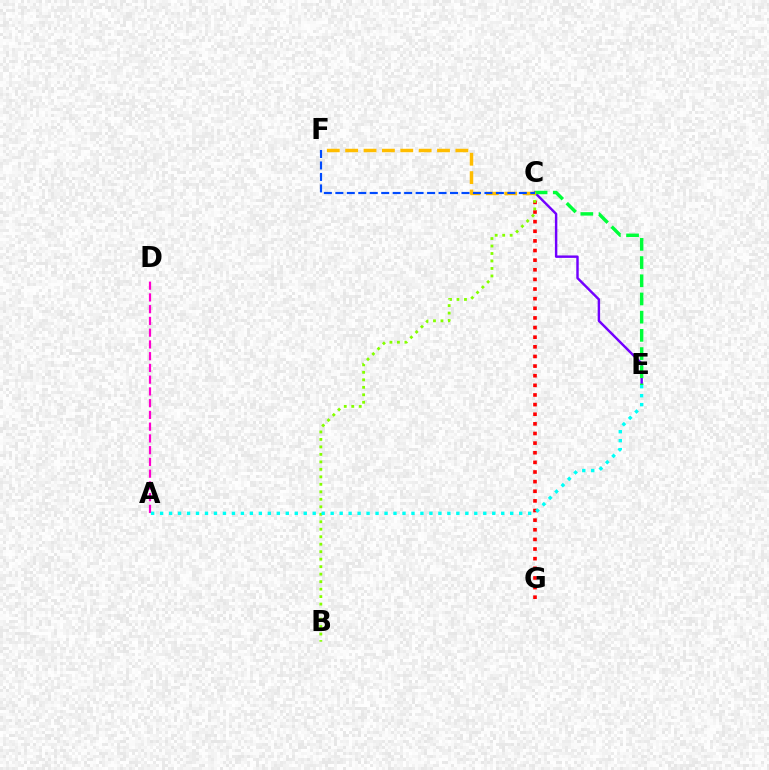{('C', 'G'): [{'color': '#ff0000', 'line_style': 'dotted', 'thickness': 2.62}], ('C', 'E'): [{'color': '#7200ff', 'line_style': 'solid', 'thickness': 1.75}, {'color': '#00ff39', 'line_style': 'dashed', 'thickness': 2.47}], ('A', 'D'): [{'color': '#ff00cf', 'line_style': 'dashed', 'thickness': 1.6}], ('B', 'C'): [{'color': '#84ff00', 'line_style': 'dotted', 'thickness': 2.03}], ('C', 'F'): [{'color': '#ffbd00', 'line_style': 'dashed', 'thickness': 2.5}, {'color': '#004bff', 'line_style': 'dashed', 'thickness': 1.56}], ('A', 'E'): [{'color': '#00fff6', 'line_style': 'dotted', 'thickness': 2.44}]}